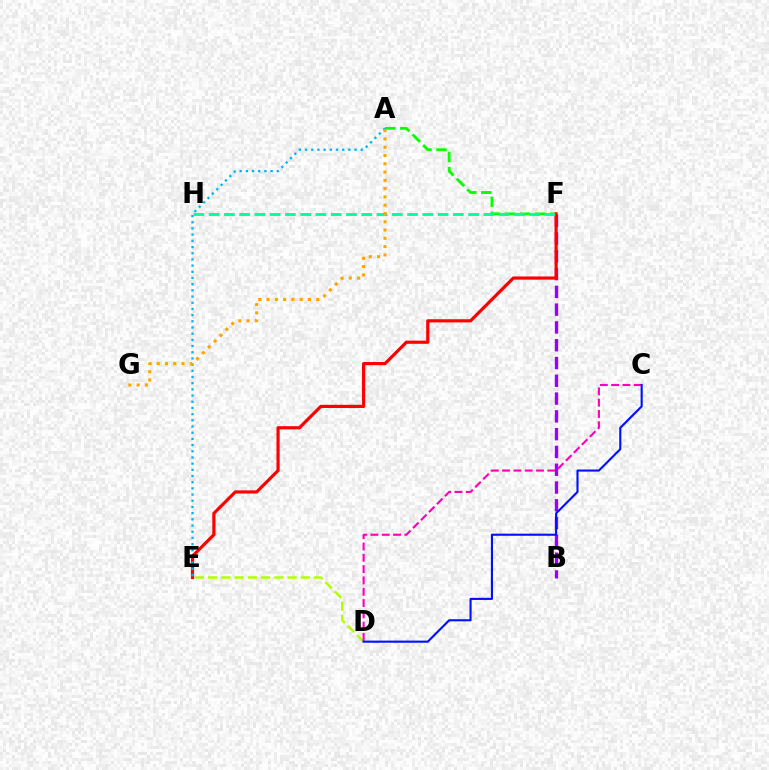{('D', 'E'): [{'color': '#b3ff00', 'line_style': 'dashed', 'thickness': 1.8}], ('B', 'F'): [{'color': '#9b00ff', 'line_style': 'dashed', 'thickness': 2.42}], ('A', 'F'): [{'color': '#08ff00', 'line_style': 'dashed', 'thickness': 2.04}], ('E', 'F'): [{'color': '#ff0000', 'line_style': 'solid', 'thickness': 2.29}], ('F', 'H'): [{'color': '#00ff9d', 'line_style': 'dashed', 'thickness': 2.07}], ('C', 'D'): [{'color': '#ff00bd', 'line_style': 'dashed', 'thickness': 1.54}, {'color': '#0010ff', 'line_style': 'solid', 'thickness': 1.52}], ('A', 'E'): [{'color': '#00b5ff', 'line_style': 'dotted', 'thickness': 1.68}], ('A', 'G'): [{'color': '#ffa500', 'line_style': 'dotted', 'thickness': 2.25}]}